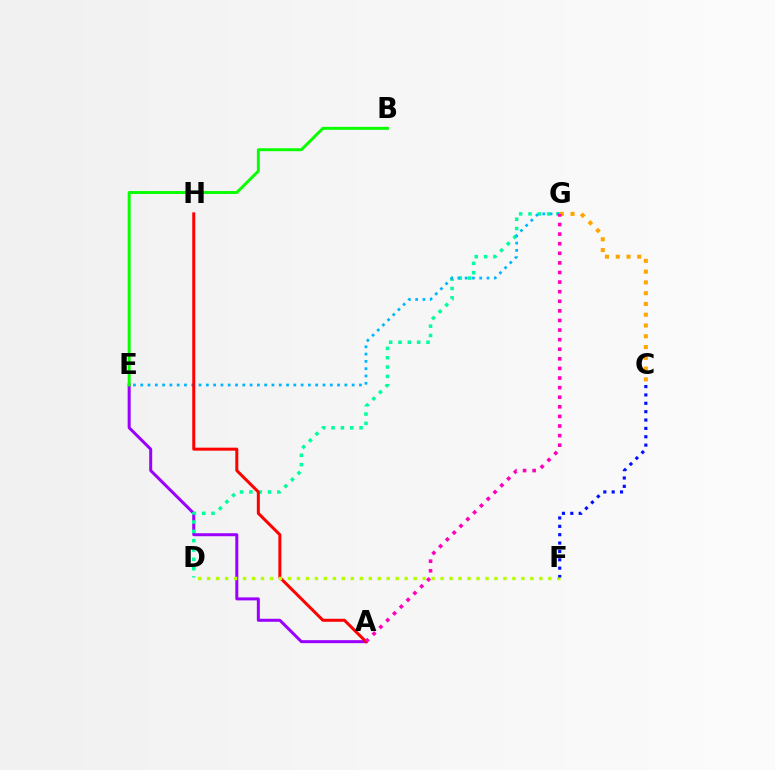{('A', 'E'): [{'color': '#9b00ff', 'line_style': 'solid', 'thickness': 2.16}], ('D', 'G'): [{'color': '#00ff9d', 'line_style': 'dotted', 'thickness': 2.53}], ('E', 'G'): [{'color': '#00b5ff', 'line_style': 'dotted', 'thickness': 1.98}], ('A', 'H'): [{'color': '#ff0000', 'line_style': 'solid', 'thickness': 2.16}], ('D', 'F'): [{'color': '#b3ff00', 'line_style': 'dotted', 'thickness': 2.44}], ('C', 'F'): [{'color': '#0010ff', 'line_style': 'dotted', 'thickness': 2.27}], ('B', 'E'): [{'color': '#08ff00', 'line_style': 'solid', 'thickness': 2.12}], ('C', 'G'): [{'color': '#ffa500', 'line_style': 'dotted', 'thickness': 2.93}], ('A', 'G'): [{'color': '#ff00bd', 'line_style': 'dotted', 'thickness': 2.61}]}